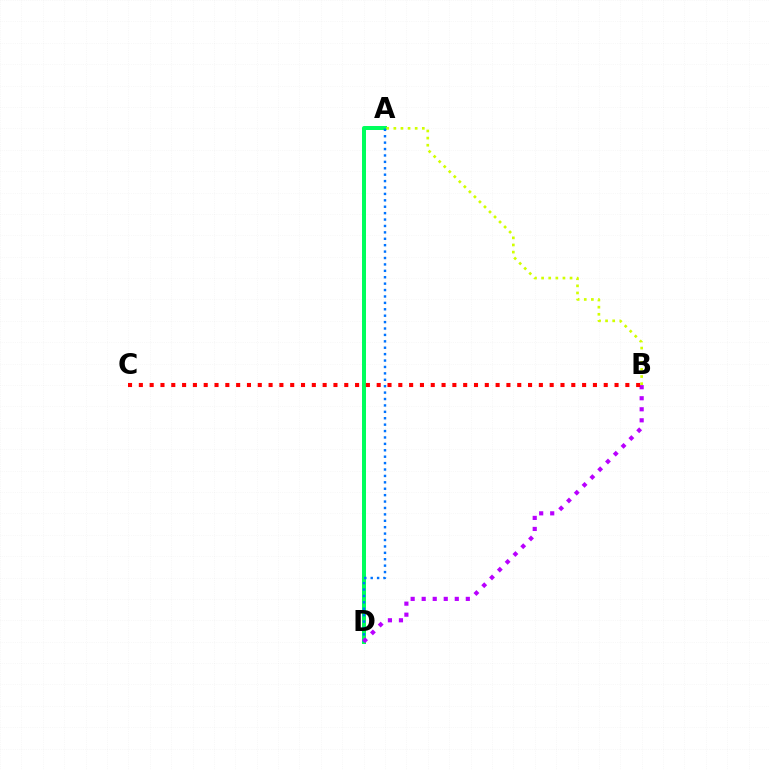{('A', 'D'): [{'color': '#00ff5c', 'line_style': 'solid', 'thickness': 2.88}, {'color': '#0074ff', 'line_style': 'dotted', 'thickness': 1.74}], ('B', 'D'): [{'color': '#b900ff', 'line_style': 'dotted', 'thickness': 3.0}], ('B', 'C'): [{'color': '#ff0000', 'line_style': 'dotted', 'thickness': 2.94}], ('A', 'B'): [{'color': '#d1ff00', 'line_style': 'dotted', 'thickness': 1.93}]}